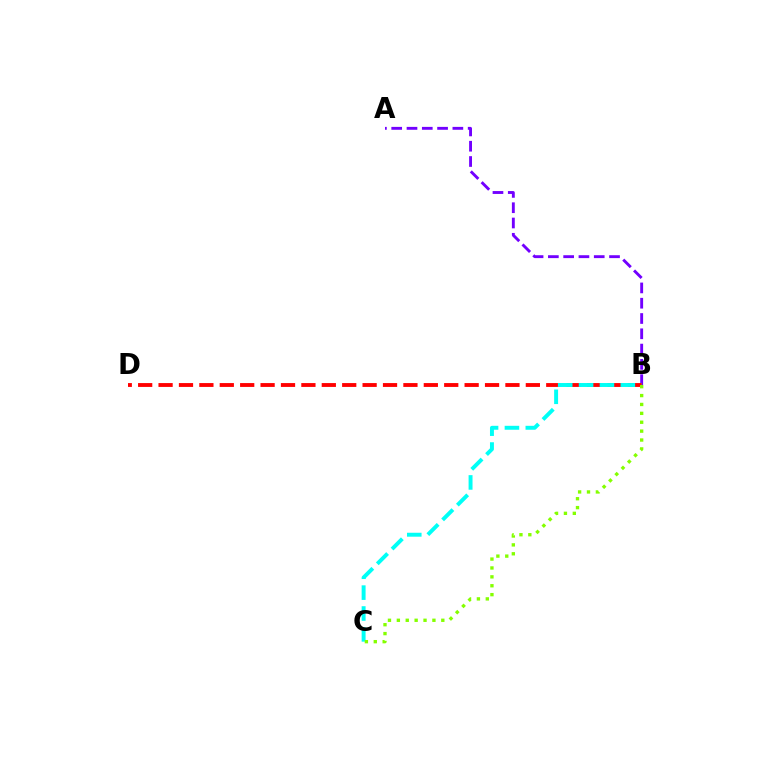{('A', 'B'): [{'color': '#7200ff', 'line_style': 'dashed', 'thickness': 2.08}], ('B', 'D'): [{'color': '#ff0000', 'line_style': 'dashed', 'thickness': 2.77}], ('B', 'C'): [{'color': '#00fff6', 'line_style': 'dashed', 'thickness': 2.84}, {'color': '#84ff00', 'line_style': 'dotted', 'thickness': 2.42}]}